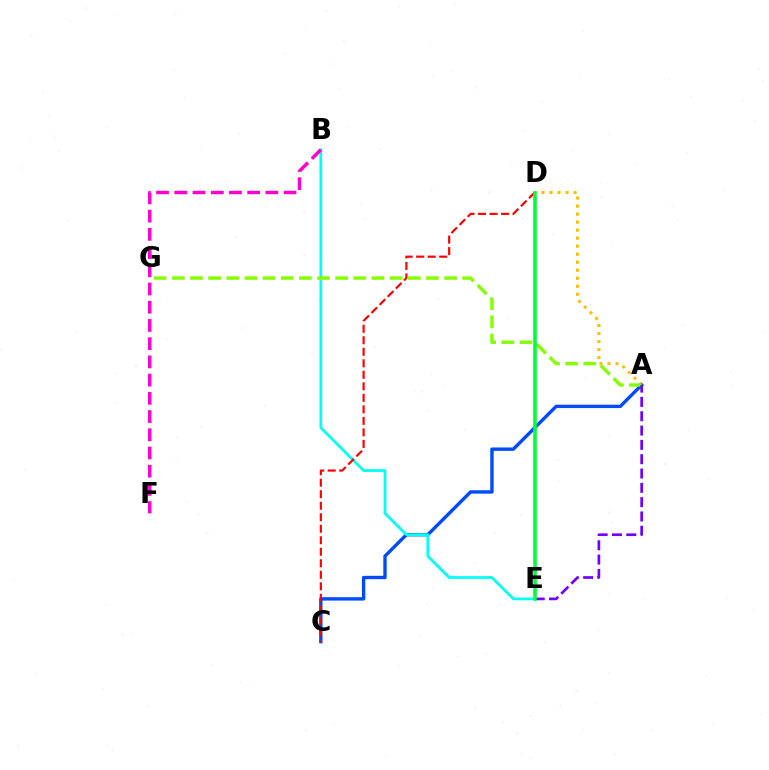{('A', 'D'): [{'color': '#ffbd00', 'line_style': 'dotted', 'thickness': 2.18}], ('A', 'C'): [{'color': '#004bff', 'line_style': 'solid', 'thickness': 2.43}], ('B', 'E'): [{'color': '#00fff6', 'line_style': 'solid', 'thickness': 1.98}], ('A', 'G'): [{'color': '#84ff00', 'line_style': 'dashed', 'thickness': 2.47}], ('B', 'F'): [{'color': '#ff00cf', 'line_style': 'dashed', 'thickness': 2.48}], ('C', 'D'): [{'color': '#ff0000', 'line_style': 'dashed', 'thickness': 1.56}], ('A', 'E'): [{'color': '#7200ff', 'line_style': 'dashed', 'thickness': 1.95}], ('D', 'E'): [{'color': '#00ff39', 'line_style': 'solid', 'thickness': 2.58}]}